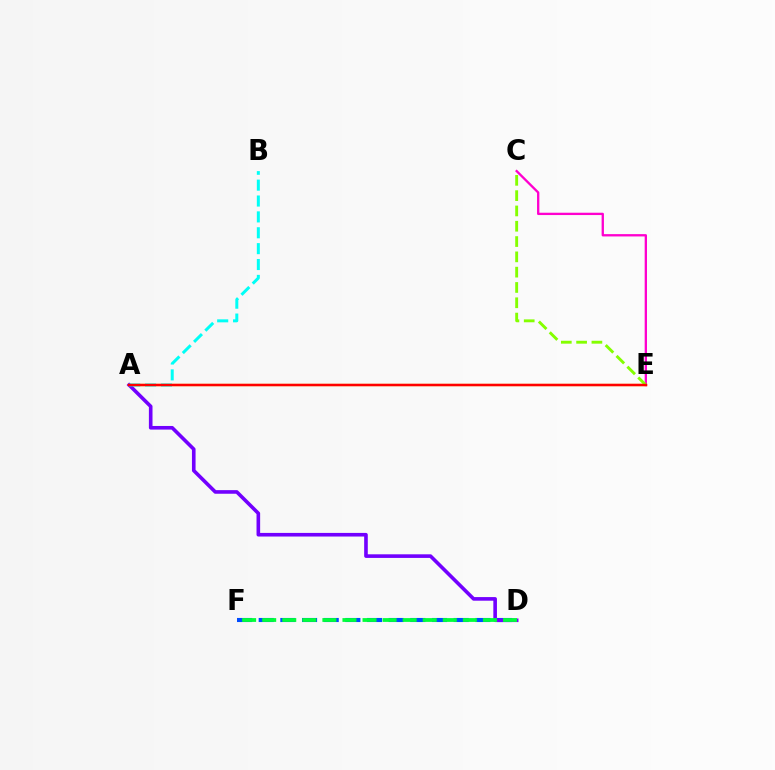{('D', 'F'): [{'color': '#004bff', 'line_style': 'dashed', 'thickness': 2.94}, {'color': '#00ff39', 'line_style': 'dashed', 'thickness': 2.73}], ('A', 'E'): [{'color': '#ffbd00', 'line_style': 'solid', 'thickness': 1.65}, {'color': '#ff0000', 'line_style': 'solid', 'thickness': 1.78}], ('C', 'E'): [{'color': '#ff00cf', 'line_style': 'solid', 'thickness': 1.67}, {'color': '#84ff00', 'line_style': 'dashed', 'thickness': 2.08}], ('A', 'D'): [{'color': '#7200ff', 'line_style': 'solid', 'thickness': 2.6}], ('A', 'B'): [{'color': '#00fff6', 'line_style': 'dashed', 'thickness': 2.16}]}